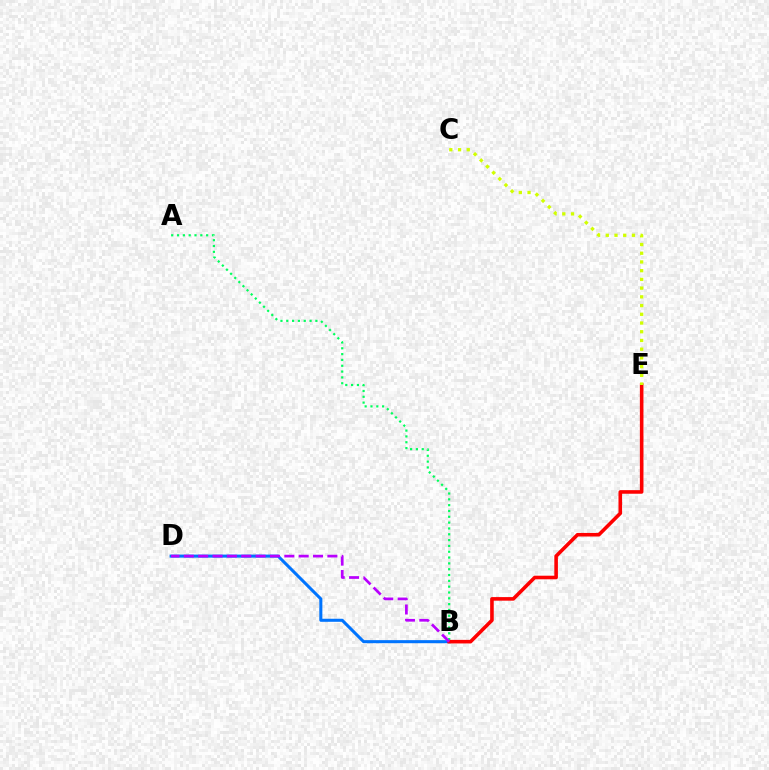{('B', 'D'): [{'color': '#0074ff', 'line_style': 'solid', 'thickness': 2.2}, {'color': '#b900ff', 'line_style': 'dashed', 'thickness': 1.95}], ('A', 'B'): [{'color': '#00ff5c', 'line_style': 'dotted', 'thickness': 1.58}], ('B', 'E'): [{'color': '#ff0000', 'line_style': 'solid', 'thickness': 2.58}], ('C', 'E'): [{'color': '#d1ff00', 'line_style': 'dotted', 'thickness': 2.37}]}